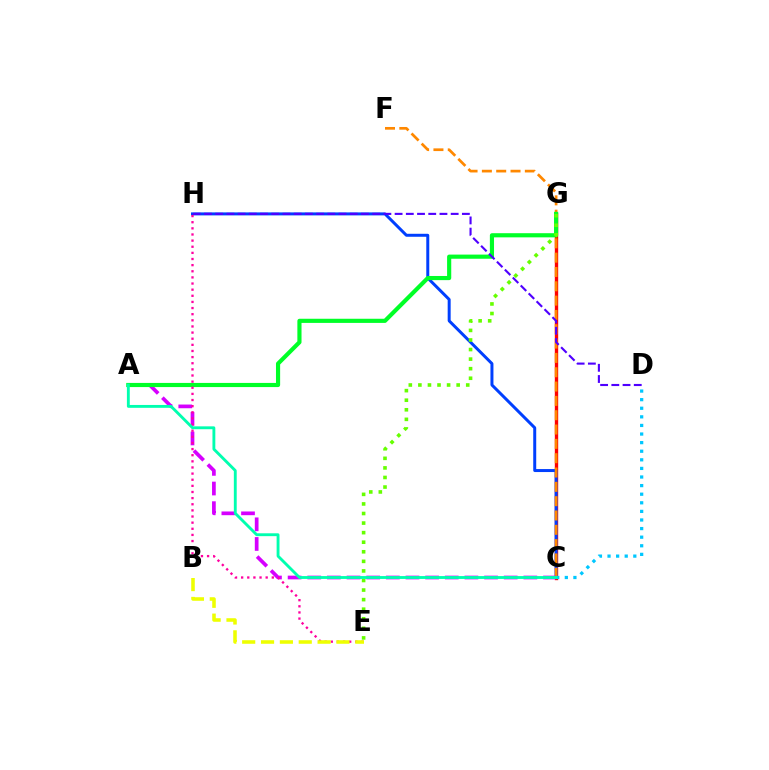{('C', 'G'): [{'color': '#ff0000', 'line_style': 'solid', 'thickness': 2.42}], ('C', 'H'): [{'color': '#003fff', 'line_style': 'solid', 'thickness': 2.15}], ('C', 'F'): [{'color': '#ff8800', 'line_style': 'dashed', 'thickness': 1.95}], ('A', 'C'): [{'color': '#d600ff', 'line_style': 'dashed', 'thickness': 2.67}, {'color': '#00ffaf', 'line_style': 'solid', 'thickness': 2.06}], ('C', 'D'): [{'color': '#00c7ff', 'line_style': 'dotted', 'thickness': 2.34}], ('A', 'G'): [{'color': '#00ff27', 'line_style': 'solid', 'thickness': 2.99}], ('E', 'H'): [{'color': '#ff00a0', 'line_style': 'dotted', 'thickness': 1.67}], ('E', 'G'): [{'color': '#66ff00', 'line_style': 'dotted', 'thickness': 2.6}], ('D', 'H'): [{'color': '#4f00ff', 'line_style': 'dashed', 'thickness': 1.52}], ('B', 'E'): [{'color': '#eeff00', 'line_style': 'dashed', 'thickness': 2.56}]}